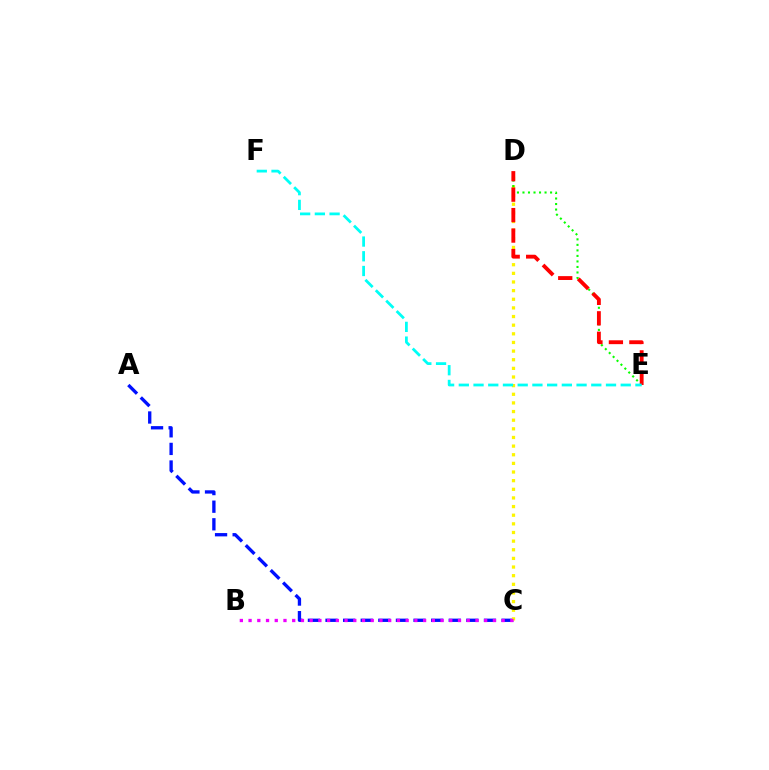{('A', 'C'): [{'color': '#0010ff', 'line_style': 'dashed', 'thickness': 2.39}], ('C', 'D'): [{'color': '#fcf500', 'line_style': 'dotted', 'thickness': 2.35}], ('D', 'E'): [{'color': '#08ff00', 'line_style': 'dotted', 'thickness': 1.5}, {'color': '#ff0000', 'line_style': 'dashed', 'thickness': 2.78}], ('B', 'C'): [{'color': '#ee00ff', 'line_style': 'dotted', 'thickness': 2.37}], ('E', 'F'): [{'color': '#00fff6', 'line_style': 'dashed', 'thickness': 2.0}]}